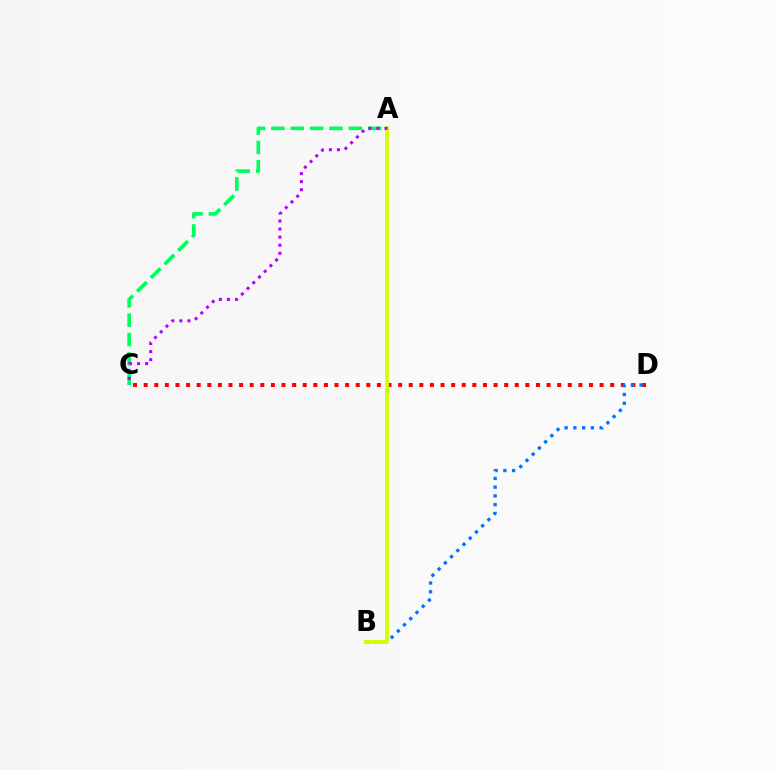{('C', 'D'): [{'color': '#ff0000', 'line_style': 'dotted', 'thickness': 2.88}], ('A', 'C'): [{'color': '#00ff5c', 'line_style': 'dashed', 'thickness': 2.63}, {'color': '#b900ff', 'line_style': 'dotted', 'thickness': 2.19}], ('B', 'D'): [{'color': '#0074ff', 'line_style': 'dotted', 'thickness': 2.38}], ('A', 'B'): [{'color': '#d1ff00', 'line_style': 'solid', 'thickness': 2.77}]}